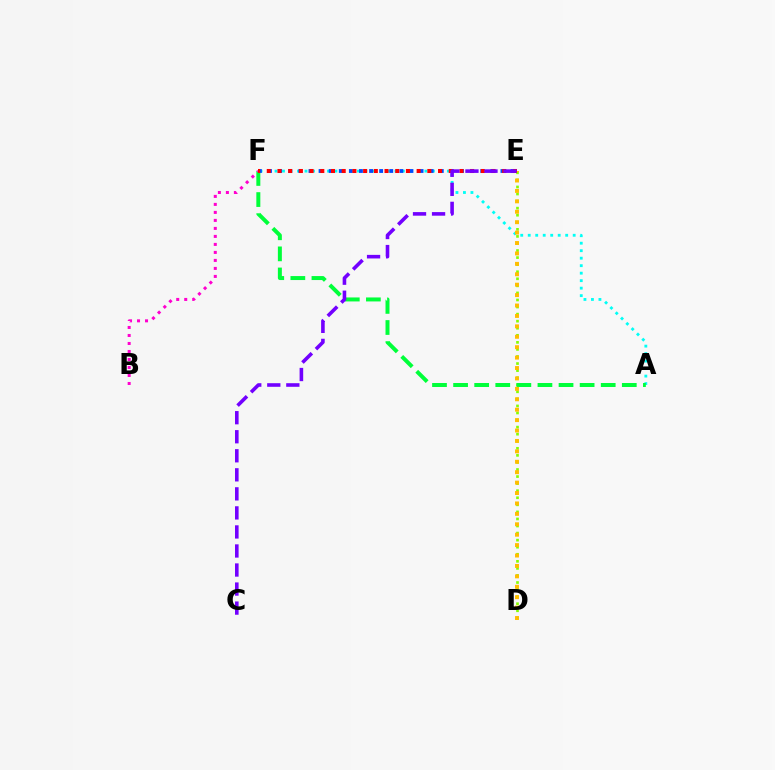{('A', 'F'): [{'color': '#00fff6', 'line_style': 'dotted', 'thickness': 2.04}, {'color': '#00ff39', 'line_style': 'dashed', 'thickness': 2.86}], ('D', 'E'): [{'color': '#84ff00', 'line_style': 'dotted', 'thickness': 1.92}, {'color': '#ffbd00', 'line_style': 'dotted', 'thickness': 2.83}], ('B', 'F'): [{'color': '#ff00cf', 'line_style': 'dotted', 'thickness': 2.17}], ('E', 'F'): [{'color': '#004bff', 'line_style': 'dotted', 'thickness': 2.75}, {'color': '#ff0000', 'line_style': 'dotted', 'thickness': 2.91}], ('C', 'E'): [{'color': '#7200ff', 'line_style': 'dashed', 'thickness': 2.59}]}